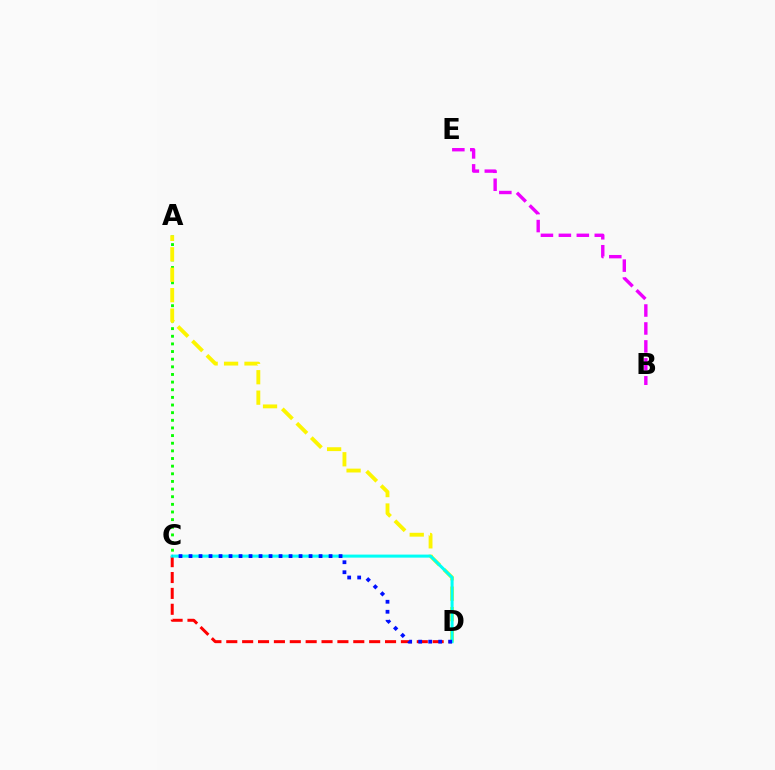{('A', 'C'): [{'color': '#08ff00', 'line_style': 'dotted', 'thickness': 2.08}], ('B', 'E'): [{'color': '#ee00ff', 'line_style': 'dashed', 'thickness': 2.44}], ('A', 'D'): [{'color': '#fcf500', 'line_style': 'dashed', 'thickness': 2.78}], ('C', 'D'): [{'color': '#ff0000', 'line_style': 'dashed', 'thickness': 2.16}, {'color': '#00fff6', 'line_style': 'solid', 'thickness': 2.19}, {'color': '#0010ff', 'line_style': 'dotted', 'thickness': 2.72}]}